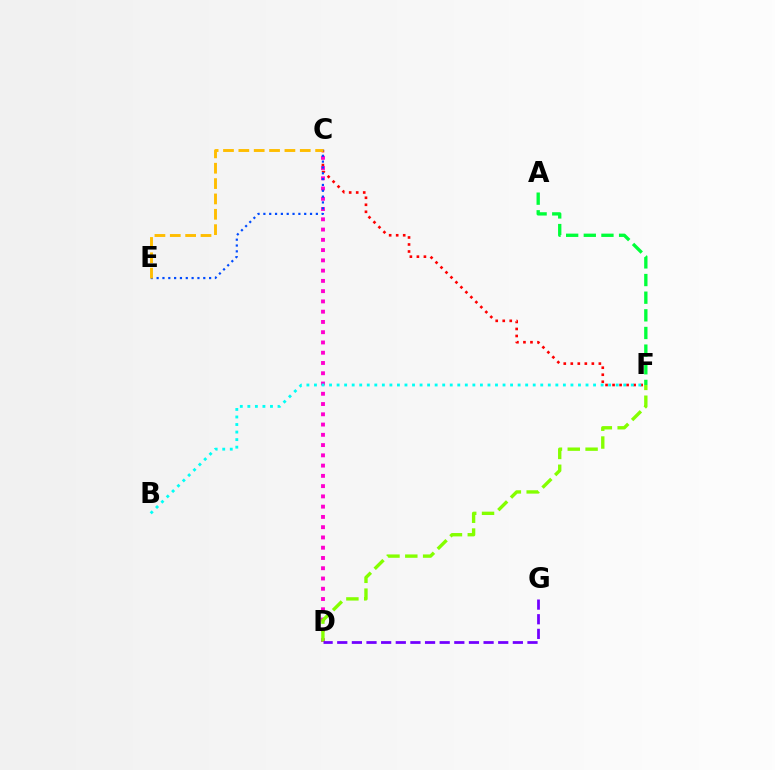{('C', 'F'): [{'color': '#ff0000', 'line_style': 'dotted', 'thickness': 1.91}], ('C', 'D'): [{'color': '#ff00cf', 'line_style': 'dotted', 'thickness': 2.79}], ('C', 'E'): [{'color': '#004bff', 'line_style': 'dotted', 'thickness': 1.58}, {'color': '#ffbd00', 'line_style': 'dashed', 'thickness': 2.09}], ('D', 'F'): [{'color': '#84ff00', 'line_style': 'dashed', 'thickness': 2.42}], ('B', 'F'): [{'color': '#00fff6', 'line_style': 'dotted', 'thickness': 2.05}], ('A', 'F'): [{'color': '#00ff39', 'line_style': 'dashed', 'thickness': 2.4}], ('D', 'G'): [{'color': '#7200ff', 'line_style': 'dashed', 'thickness': 1.99}]}